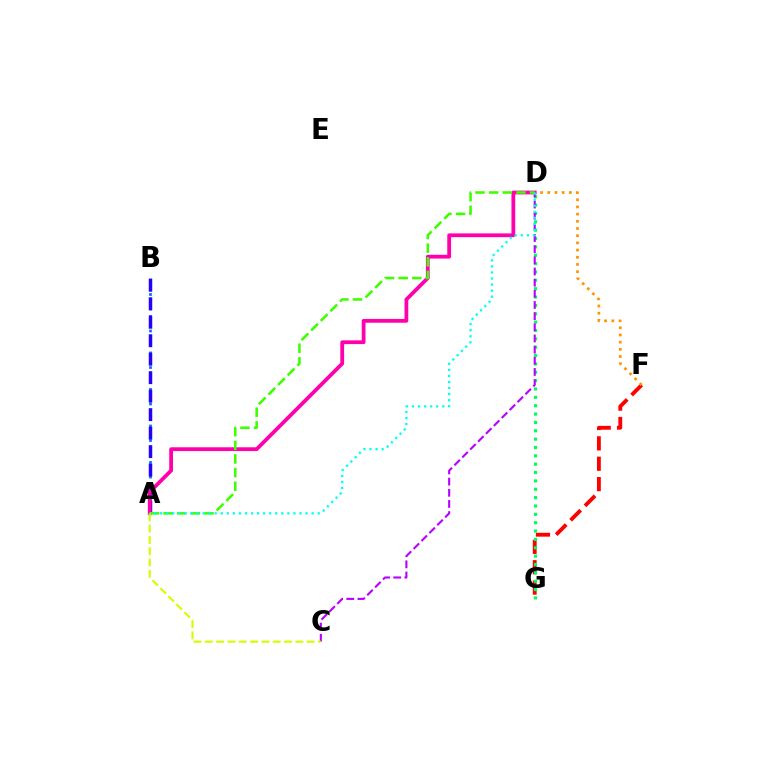{('F', 'G'): [{'color': '#ff0000', 'line_style': 'dashed', 'thickness': 2.77}], ('D', 'F'): [{'color': '#ff9400', 'line_style': 'dotted', 'thickness': 1.95}], ('A', 'B'): [{'color': '#0074ff', 'line_style': 'dotted', 'thickness': 1.98}, {'color': '#2500ff', 'line_style': 'dashed', 'thickness': 2.51}], ('D', 'G'): [{'color': '#00ff5c', 'line_style': 'dotted', 'thickness': 2.27}], ('C', 'D'): [{'color': '#b900ff', 'line_style': 'dashed', 'thickness': 1.52}], ('A', 'D'): [{'color': '#ff00ac', 'line_style': 'solid', 'thickness': 2.72}, {'color': '#3dff00', 'line_style': 'dashed', 'thickness': 1.85}, {'color': '#00fff6', 'line_style': 'dotted', 'thickness': 1.65}], ('A', 'C'): [{'color': '#d1ff00', 'line_style': 'dashed', 'thickness': 1.54}]}